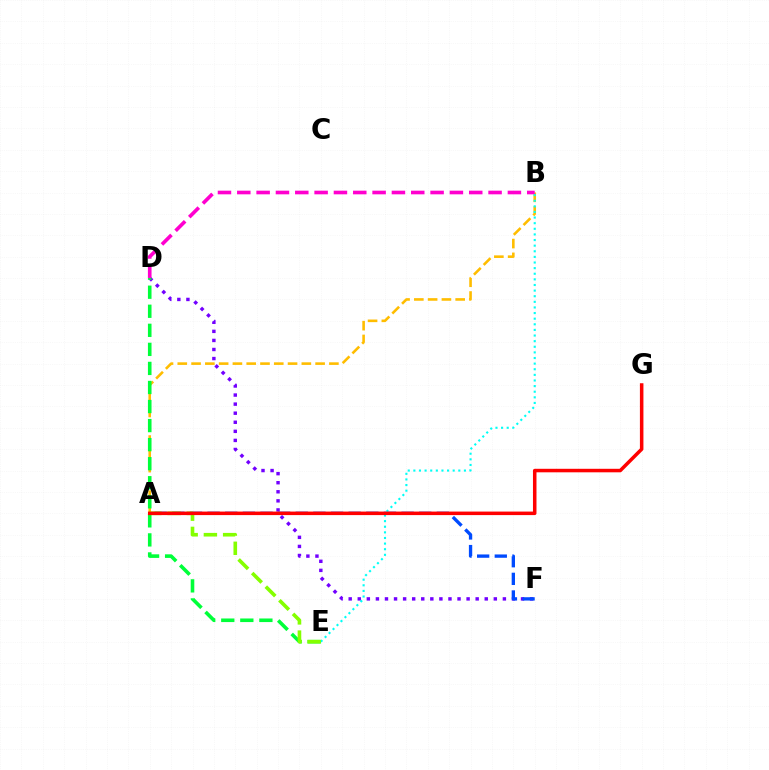{('A', 'B'): [{'color': '#ffbd00', 'line_style': 'dashed', 'thickness': 1.87}], ('D', 'F'): [{'color': '#7200ff', 'line_style': 'dotted', 'thickness': 2.46}], ('D', 'E'): [{'color': '#00ff39', 'line_style': 'dashed', 'thickness': 2.59}], ('A', 'F'): [{'color': '#004bff', 'line_style': 'dashed', 'thickness': 2.4}], ('B', 'D'): [{'color': '#ff00cf', 'line_style': 'dashed', 'thickness': 2.63}], ('B', 'E'): [{'color': '#00fff6', 'line_style': 'dotted', 'thickness': 1.53}], ('A', 'E'): [{'color': '#84ff00', 'line_style': 'dashed', 'thickness': 2.61}], ('A', 'G'): [{'color': '#ff0000', 'line_style': 'solid', 'thickness': 2.53}]}